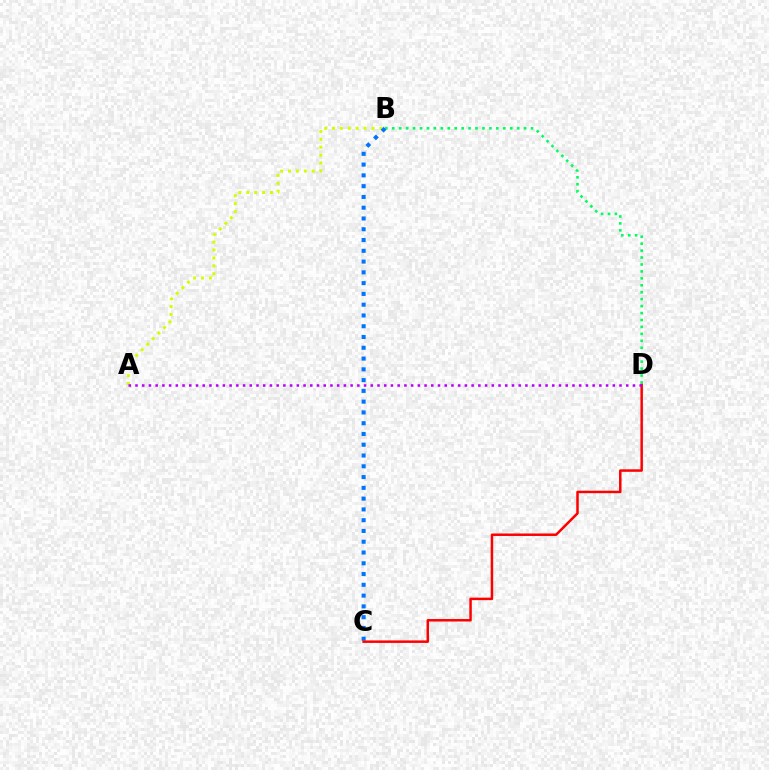{('A', 'B'): [{'color': '#d1ff00', 'line_style': 'dotted', 'thickness': 2.14}], ('B', 'D'): [{'color': '#00ff5c', 'line_style': 'dotted', 'thickness': 1.89}], ('B', 'C'): [{'color': '#0074ff', 'line_style': 'dotted', 'thickness': 2.93}], ('C', 'D'): [{'color': '#ff0000', 'line_style': 'solid', 'thickness': 1.79}], ('A', 'D'): [{'color': '#b900ff', 'line_style': 'dotted', 'thickness': 1.83}]}